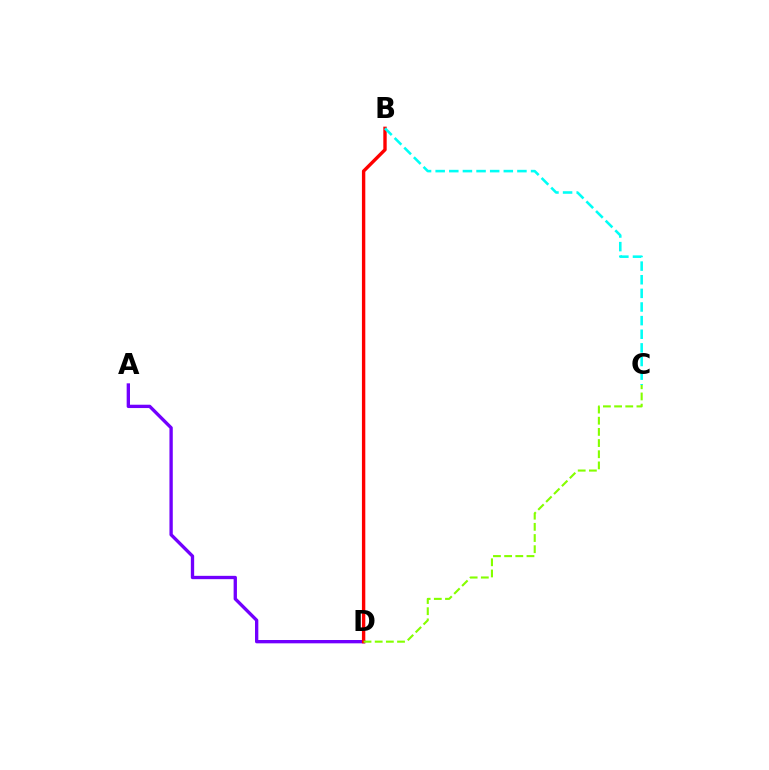{('A', 'D'): [{'color': '#7200ff', 'line_style': 'solid', 'thickness': 2.4}], ('B', 'D'): [{'color': '#ff0000', 'line_style': 'solid', 'thickness': 2.43}], ('B', 'C'): [{'color': '#00fff6', 'line_style': 'dashed', 'thickness': 1.85}], ('C', 'D'): [{'color': '#84ff00', 'line_style': 'dashed', 'thickness': 1.52}]}